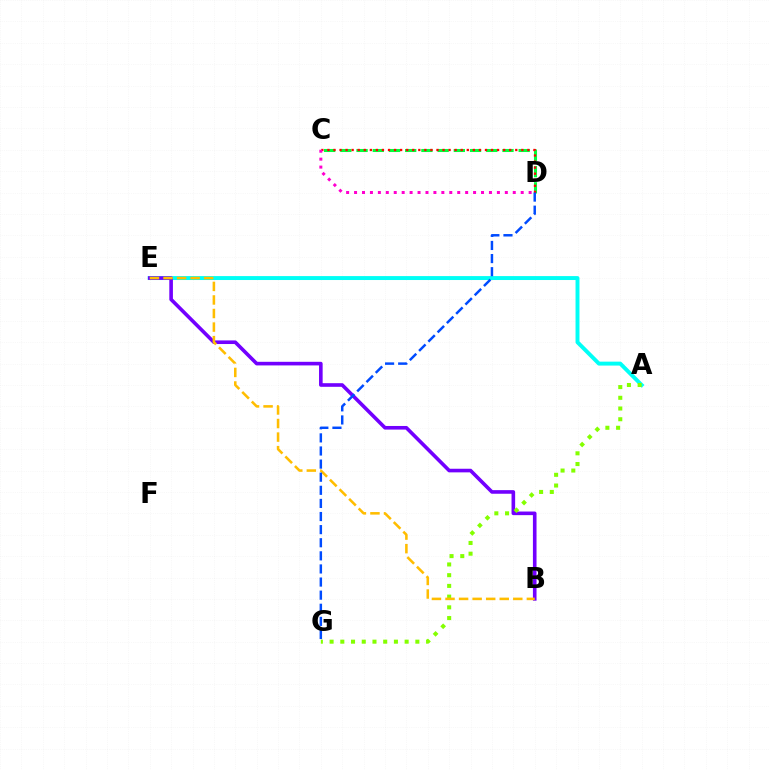{('A', 'E'): [{'color': '#00fff6', 'line_style': 'solid', 'thickness': 2.83}], ('C', 'D'): [{'color': '#00ff39', 'line_style': 'dashed', 'thickness': 2.2}, {'color': '#ff0000', 'line_style': 'dotted', 'thickness': 1.65}, {'color': '#ff00cf', 'line_style': 'dotted', 'thickness': 2.16}], ('B', 'E'): [{'color': '#7200ff', 'line_style': 'solid', 'thickness': 2.6}, {'color': '#ffbd00', 'line_style': 'dashed', 'thickness': 1.84}], ('A', 'G'): [{'color': '#84ff00', 'line_style': 'dotted', 'thickness': 2.91}], ('D', 'G'): [{'color': '#004bff', 'line_style': 'dashed', 'thickness': 1.78}]}